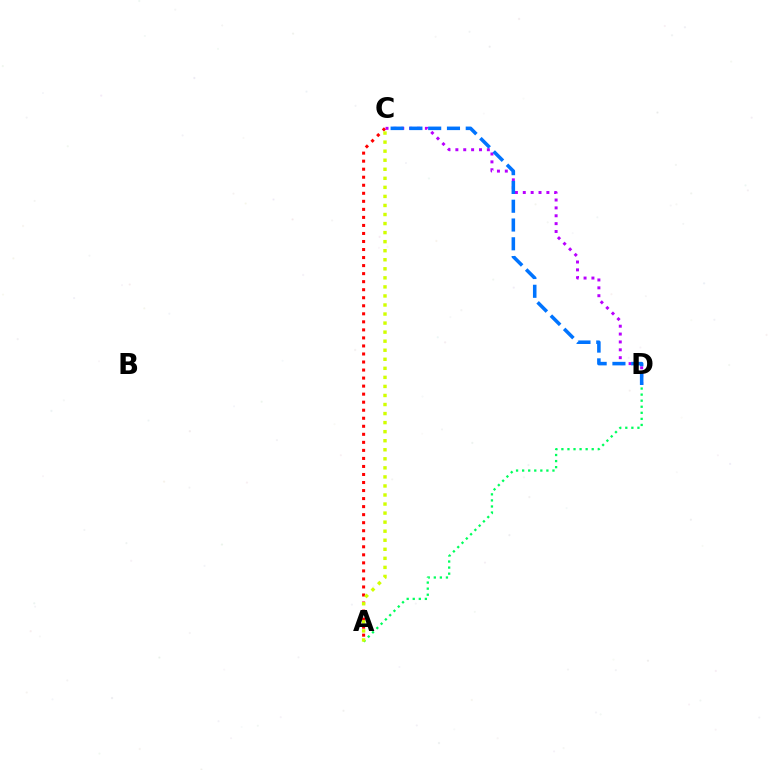{('A', 'C'): [{'color': '#ff0000', 'line_style': 'dotted', 'thickness': 2.18}, {'color': '#d1ff00', 'line_style': 'dotted', 'thickness': 2.46}], ('A', 'D'): [{'color': '#00ff5c', 'line_style': 'dotted', 'thickness': 1.65}], ('C', 'D'): [{'color': '#b900ff', 'line_style': 'dotted', 'thickness': 2.14}, {'color': '#0074ff', 'line_style': 'dashed', 'thickness': 2.55}]}